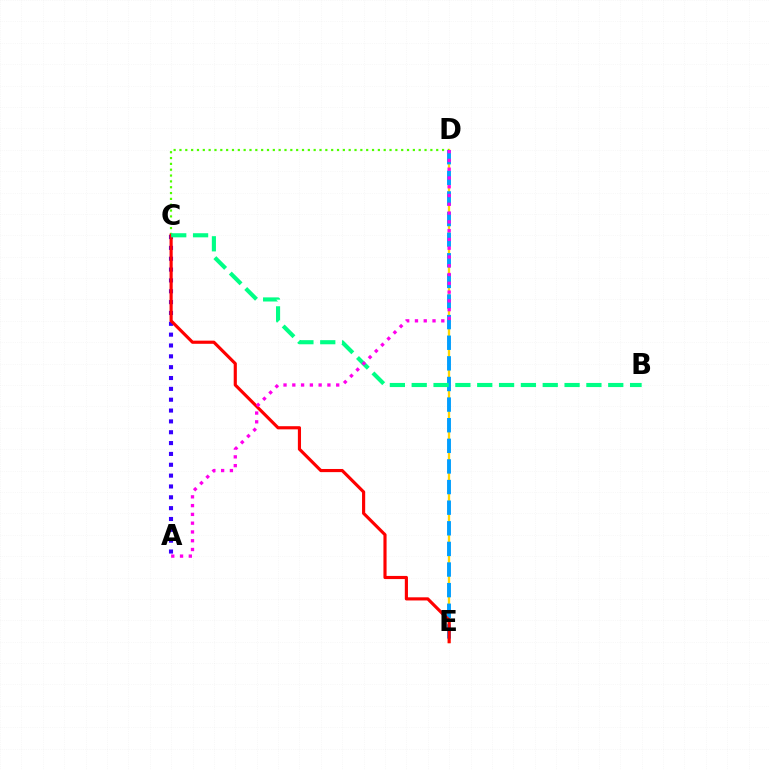{('D', 'E'): [{'color': '#ffd500', 'line_style': 'solid', 'thickness': 1.67}, {'color': '#009eff', 'line_style': 'dashed', 'thickness': 2.8}], ('C', 'D'): [{'color': '#4fff00', 'line_style': 'dotted', 'thickness': 1.59}], ('A', 'C'): [{'color': '#3700ff', 'line_style': 'dotted', 'thickness': 2.95}], ('C', 'E'): [{'color': '#ff0000', 'line_style': 'solid', 'thickness': 2.27}], ('B', 'C'): [{'color': '#00ff86', 'line_style': 'dashed', 'thickness': 2.97}], ('A', 'D'): [{'color': '#ff00ed', 'line_style': 'dotted', 'thickness': 2.39}]}